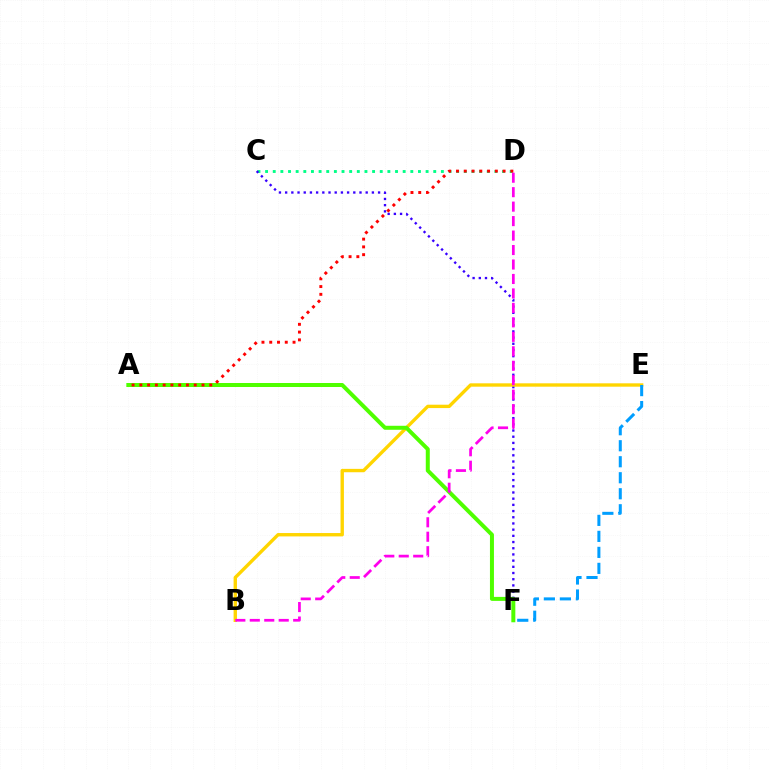{('C', 'D'): [{'color': '#00ff86', 'line_style': 'dotted', 'thickness': 2.08}], ('C', 'F'): [{'color': '#3700ff', 'line_style': 'dotted', 'thickness': 1.68}], ('B', 'E'): [{'color': '#ffd500', 'line_style': 'solid', 'thickness': 2.43}], ('E', 'F'): [{'color': '#009eff', 'line_style': 'dashed', 'thickness': 2.17}], ('A', 'F'): [{'color': '#4fff00', 'line_style': 'solid', 'thickness': 2.88}], ('B', 'D'): [{'color': '#ff00ed', 'line_style': 'dashed', 'thickness': 1.97}], ('A', 'D'): [{'color': '#ff0000', 'line_style': 'dotted', 'thickness': 2.11}]}